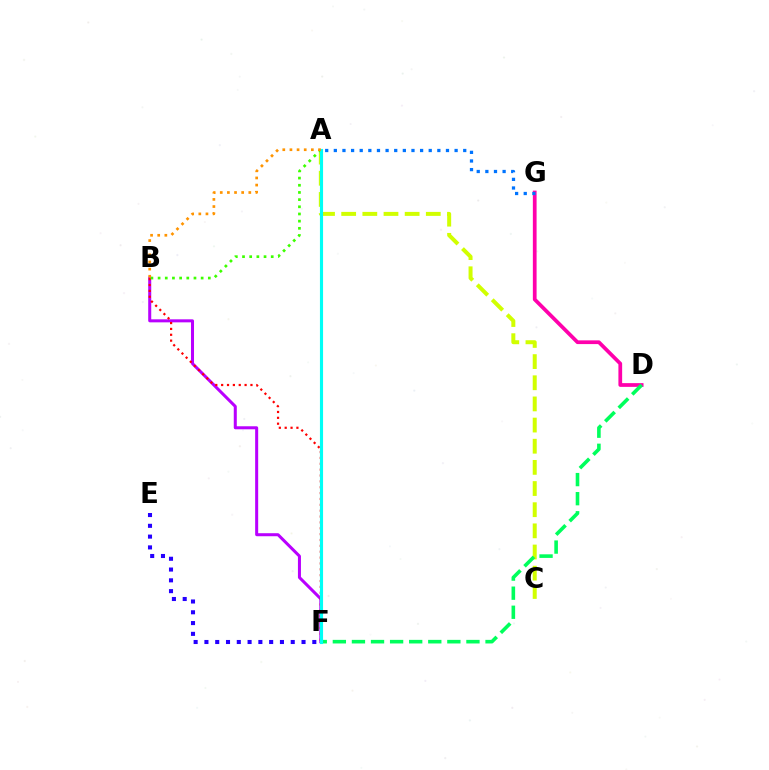{('B', 'F'): [{'color': '#b900ff', 'line_style': 'solid', 'thickness': 2.18}, {'color': '#ff0000', 'line_style': 'dotted', 'thickness': 1.59}], ('E', 'F'): [{'color': '#2500ff', 'line_style': 'dotted', 'thickness': 2.93}], ('A', 'C'): [{'color': '#d1ff00', 'line_style': 'dashed', 'thickness': 2.87}], ('A', 'B'): [{'color': '#3dff00', 'line_style': 'dotted', 'thickness': 1.95}, {'color': '#ff9400', 'line_style': 'dotted', 'thickness': 1.94}], ('D', 'G'): [{'color': '#ff00ac', 'line_style': 'solid', 'thickness': 2.69}], ('D', 'F'): [{'color': '#00ff5c', 'line_style': 'dashed', 'thickness': 2.59}], ('A', 'F'): [{'color': '#00fff6', 'line_style': 'solid', 'thickness': 2.25}], ('A', 'G'): [{'color': '#0074ff', 'line_style': 'dotted', 'thickness': 2.34}]}